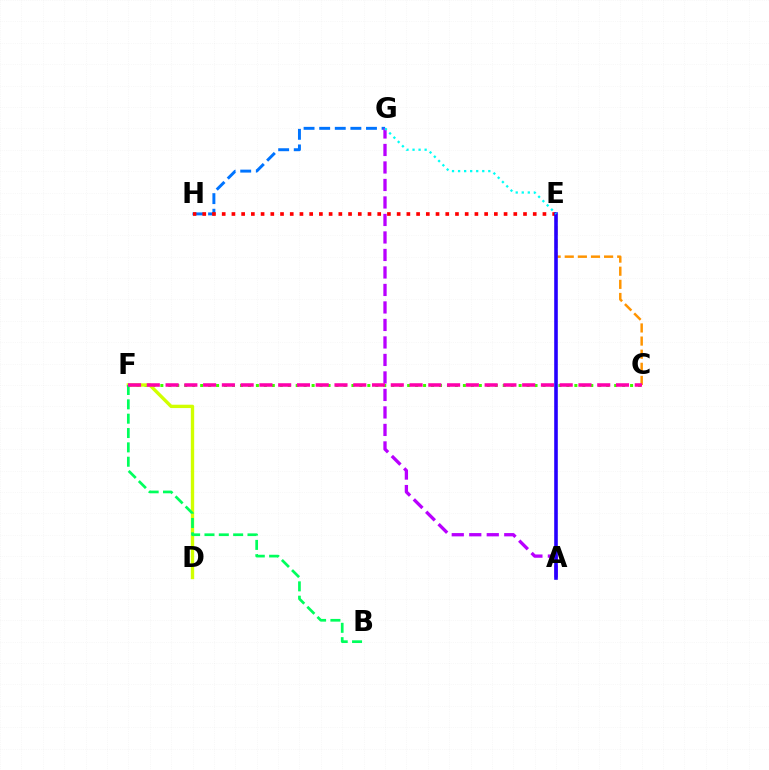{('G', 'H'): [{'color': '#0074ff', 'line_style': 'dashed', 'thickness': 2.12}], ('C', 'F'): [{'color': '#3dff00', 'line_style': 'dotted', 'thickness': 2.16}, {'color': '#ff00ac', 'line_style': 'dashed', 'thickness': 2.55}], ('E', 'H'): [{'color': '#ff0000', 'line_style': 'dotted', 'thickness': 2.64}], ('D', 'F'): [{'color': '#d1ff00', 'line_style': 'solid', 'thickness': 2.42}], ('C', 'E'): [{'color': '#ff9400', 'line_style': 'dashed', 'thickness': 1.78}], ('A', 'G'): [{'color': '#b900ff', 'line_style': 'dashed', 'thickness': 2.38}], ('B', 'F'): [{'color': '#00ff5c', 'line_style': 'dashed', 'thickness': 1.95}], ('A', 'E'): [{'color': '#2500ff', 'line_style': 'solid', 'thickness': 2.59}], ('E', 'G'): [{'color': '#00fff6', 'line_style': 'dotted', 'thickness': 1.64}]}